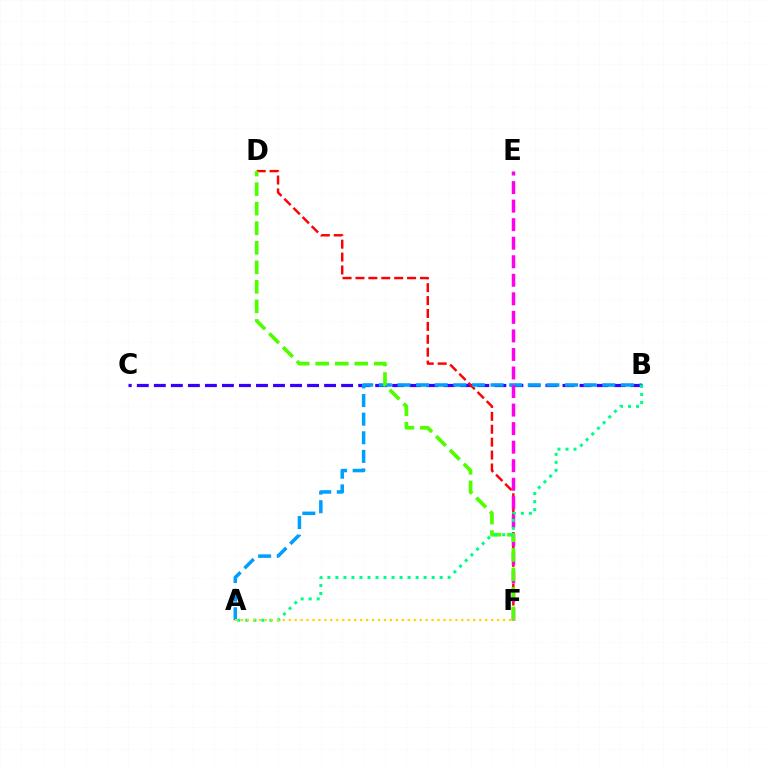{('B', 'C'): [{'color': '#3700ff', 'line_style': 'dashed', 'thickness': 2.31}], ('D', 'F'): [{'color': '#ff0000', 'line_style': 'dashed', 'thickness': 1.75}, {'color': '#4fff00', 'line_style': 'dashed', 'thickness': 2.65}], ('A', 'B'): [{'color': '#009eff', 'line_style': 'dashed', 'thickness': 2.53}, {'color': '#00ff86', 'line_style': 'dotted', 'thickness': 2.18}], ('E', 'F'): [{'color': '#ff00ed', 'line_style': 'dashed', 'thickness': 2.52}], ('A', 'F'): [{'color': '#ffd500', 'line_style': 'dotted', 'thickness': 1.62}]}